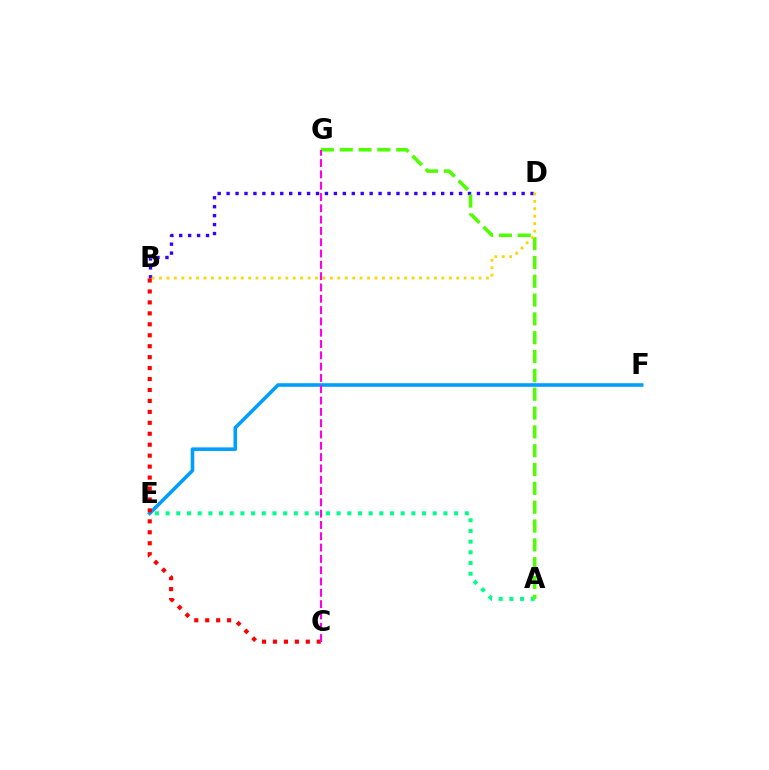{('A', 'E'): [{'color': '#00ff86', 'line_style': 'dotted', 'thickness': 2.9}], ('B', 'D'): [{'color': '#3700ff', 'line_style': 'dotted', 'thickness': 2.43}, {'color': '#ffd500', 'line_style': 'dotted', 'thickness': 2.02}], ('A', 'G'): [{'color': '#4fff00', 'line_style': 'dashed', 'thickness': 2.56}], ('E', 'F'): [{'color': '#009eff', 'line_style': 'solid', 'thickness': 2.58}], ('B', 'C'): [{'color': '#ff0000', 'line_style': 'dotted', 'thickness': 2.97}], ('C', 'G'): [{'color': '#ff00ed', 'line_style': 'dashed', 'thickness': 1.54}]}